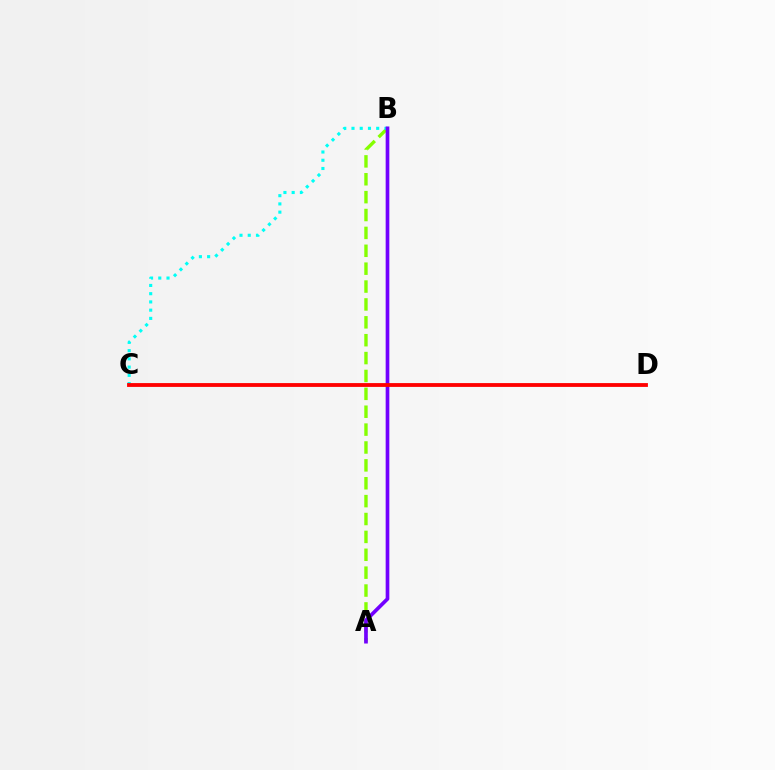{('A', 'B'): [{'color': '#84ff00', 'line_style': 'dashed', 'thickness': 2.43}, {'color': '#7200ff', 'line_style': 'solid', 'thickness': 2.65}], ('B', 'C'): [{'color': '#00fff6', 'line_style': 'dotted', 'thickness': 2.24}], ('C', 'D'): [{'color': '#ff0000', 'line_style': 'solid', 'thickness': 2.75}]}